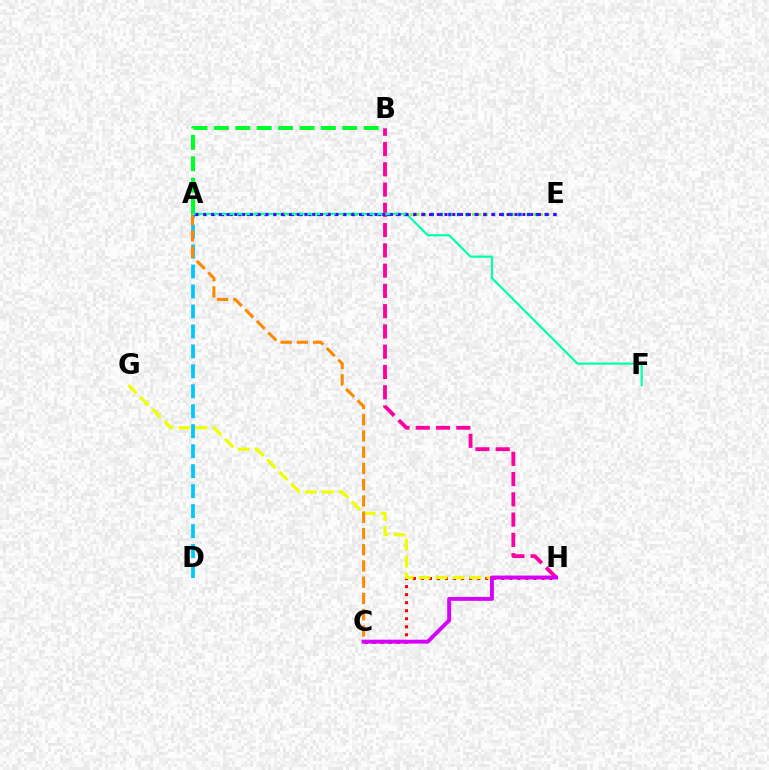{('A', 'D'): [{'color': '#00c7ff', 'line_style': 'dashed', 'thickness': 2.71}], ('A', 'E'): [{'color': '#66ff00', 'line_style': 'dotted', 'thickness': 1.86}, {'color': '#003fff', 'line_style': 'dotted', 'thickness': 2.38}, {'color': '#4f00ff', 'line_style': 'dotted', 'thickness': 2.11}], ('C', 'H'): [{'color': '#ff0000', 'line_style': 'dotted', 'thickness': 2.18}, {'color': '#d600ff', 'line_style': 'solid', 'thickness': 2.82}], ('A', 'B'): [{'color': '#00ff27', 'line_style': 'dashed', 'thickness': 2.91}], ('B', 'H'): [{'color': '#ff00a0', 'line_style': 'dashed', 'thickness': 2.75}], ('G', 'H'): [{'color': '#eeff00', 'line_style': 'dashed', 'thickness': 2.31}], ('A', 'C'): [{'color': '#ff8800', 'line_style': 'dashed', 'thickness': 2.21}], ('A', 'F'): [{'color': '#00ffaf', 'line_style': 'solid', 'thickness': 1.58}]}